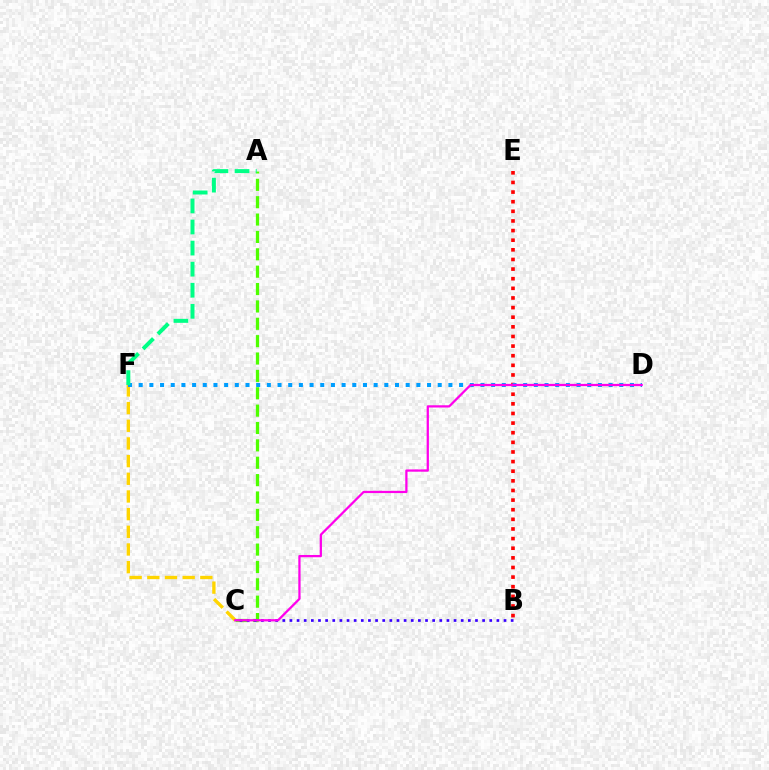{('B', 'E'): [{'color': '#ff0000', 'line_style': 'dotted', 'thickness': 2.62}], ('A', 'C'): [{'color': '#4fff00', 'line_style': 'dashed', 'thickness': 2.36}], ('C', 'F'): [{'color': '#ffd500', 'line_style': 'dashed', 'thickness': 2.4}], ('B', 'C'): [{'color': '#3700ff', 'line_style': 'dotted', 'thickness': 1.94}], ('D', 'F'): [{'color': '#009eff', 'line_style': 'dotted', 'thickness': 2.9}], ('C', 'D'): [{'color': '#ff00ed', 'line_style': 'solid', 'thickness': 1.63}], ('A', 'F'): [{'color': '#00ff86', 'line_style': 'dashed', 'thickness': 2.86}]}